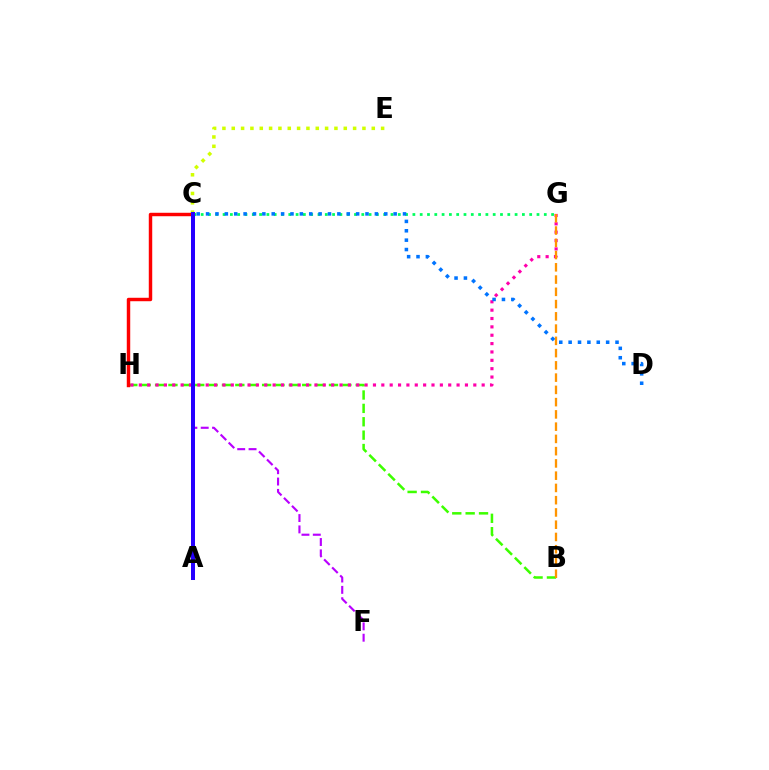{('C', 'E'): [{'color': '#d1ff00', 'line_style': 'dotted', 'thickness': 2.54}], ('B', 'H'): [{'color': '#3dff00', 'line_style': 'dashed', 'thickness': 1.82}], ('G', 'H'): [{'color': '#ff00ac', 'line_style': 'dotted', 'thickness': 2.27}], ('C', 'H'): [{'color': '#ff0000', 'line_style': 'solid', 'thickness': 2.48}], ('B', 'G'): [{'color': '#ff9400', 'line_style': 'dashed', 'thickness': 1.67}], ('C', 'F'): [{'color': '#b900ff', 'line_style': 'dashed', 'thickness': 1.54}], ('C', 'G'): [{'color': '#00ff5c', 'line_style': 'dotted', 'thickness': 1.98}], ('A', 'C'): [{'color': '#00fff6', 'line_style': 'dashed', 'thickness': 1.5}, {'color': '#2500ff', 'line_style': 'solid', 'thickness': 2.88}], ('C', 'D'): [{'color': '#0074ff', 'line_style': 'dotted', 'thickness': 2.55}]}